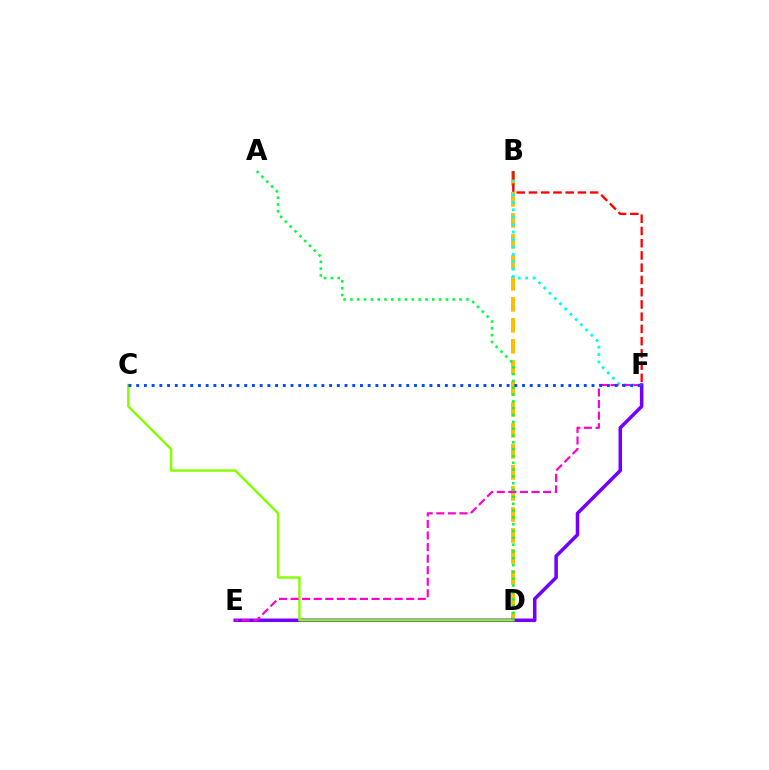{('B', 'D'): [{'color': '#ffbd00', 'line_style': 'dashed', 'thickness': 2.85}], ('B', 'F'): [{'color': '#00fff6', 'line_style': 'dotted', 'thickness': 2.01}, {'color': '#ff0000', 'line_style': 'dashed', 'thickness': 1.66}], ('E', 'F'): [{'color': '#7200ff', 'line_style': 'solid', 'thickness': 2.53}, {'color': '#ff00cf', 'line_style': 'dashed', 'thickness': 1.57}], ('C', 'D'): [{'color': '#84ff00', 'line_style': 'solid', 'thickness': 1.74}], ('C', 'F'): [{'color': '#004bff', 'line_style': 'dotted', 'thickness': 2.1}], ('A', 'D'): [{'color': '#00ff39', 'line_style': 'dotted', 'thickness': 1.85}]}